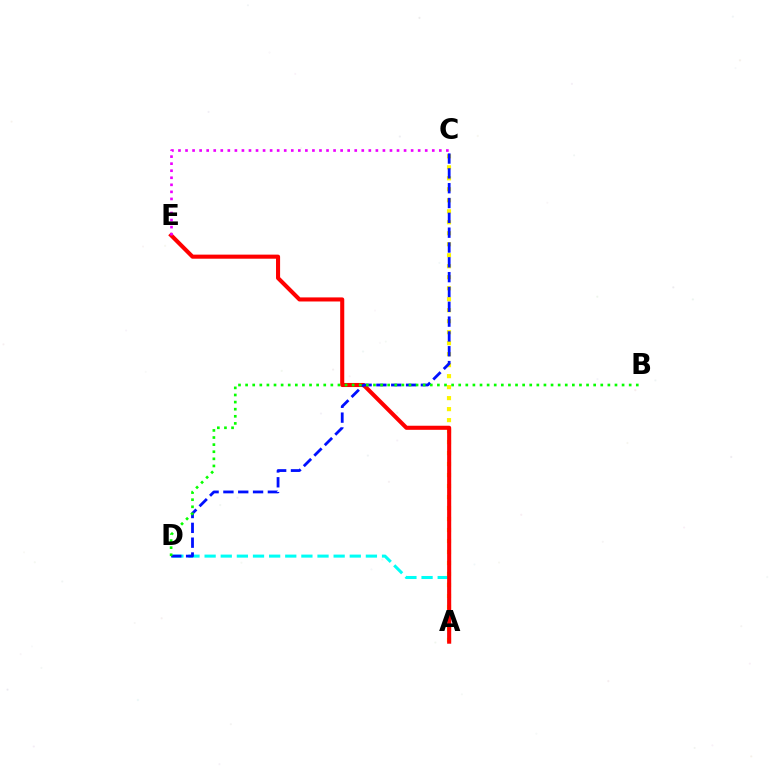{('A', 'D'): [{'color': '#00fff6', 'line_style': 'dashed', 'thickness': 2.19}], ('A', 'C'): [{'color': '#fcf500', 'line_style': 'dotted', 'thickness': 2.99}], ('A', 'E'): [{'color': '#ff0000', 'line_style': 'solid', 'thickness': 2.94}], ('C', 'E'): [{'color': '#ee00ff', 'line_style': 'dotted', 'thickness': 1.92}], ('C', 'D'): [{'color': '#0010ff', 'line_style': 'dashed', 'thickness': 2.01}], ('B', 'D'): [{'color': '#08ff00', 'line_style': 'dotted', 'thickness': 1.93}]}